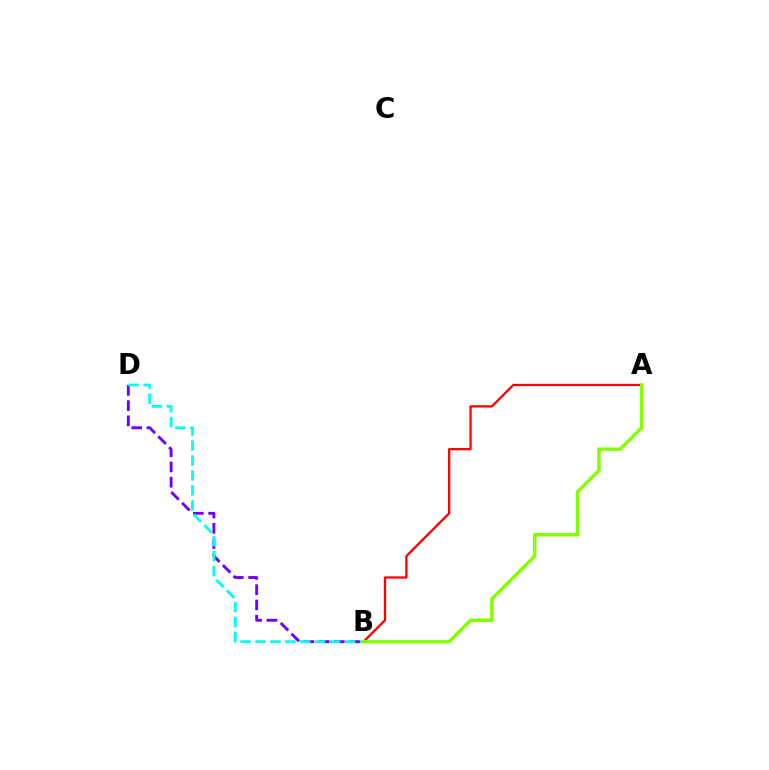{('B', 'D'): [{'color': '#7200ff', 'line_style': 'dashed', 'thickness': 2.07}, {'color': '#00fff6', 'line_style': 'dashed', 'thickness': 2.03}], ('A', 'B'): [{'color': '#ff0000', 'line_style': 'solid', 'thickness': 1.65}, {'color': '#84ff00', 'line_style': 'solid', 'thickness': 2.51}]}